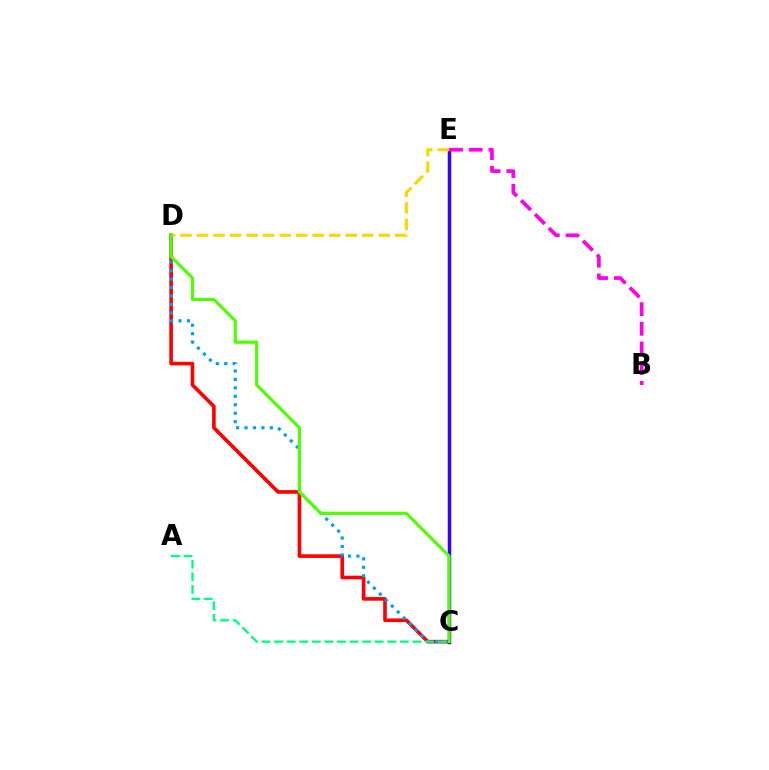{('C', 'D'): [{'color': '#ff0000', 'line_style': 'solid', 'thickness': 2.61}, {'color': '#009eff', 'line_style': 'dotted', 'thickness': 2.29}, {'color': '#4fff00', 'line_style': 'solid', 'thickness': 2.26}], ('C', 'E'): [{'color': '#3700ff', 'line_style': 'solid', 'thickness': 2.51}], ('D', 'E'): [{'color': '#ffd500', 'line_style': 'dashed', 'thickness': 2.24}], ('B', 'E'): [{'color': '#ff00ed', 'line_style': 'dashed', 'thickness': 2.67}], ('A', 'C'): [{'color': '#00ff86', 'line_style': 'dashed', 'thickness': 1.71}]}